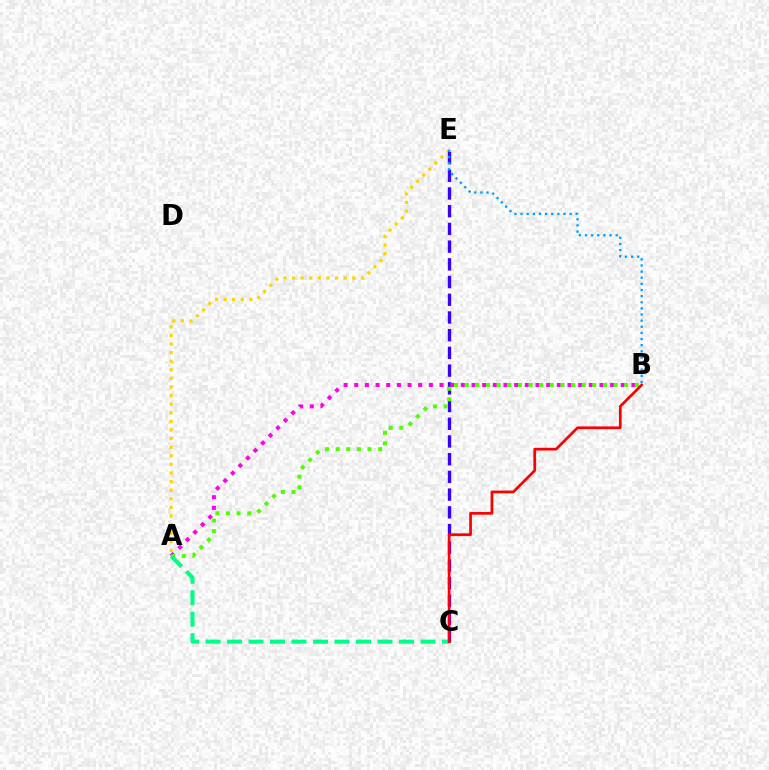{('A', 'E'): [{'color': '#ffd500', 'line_style': 'dotted', 'thickness': 2.34}], ('C', 'E'): [{'color': '#3700ff', 'line_style': 'dashed', 'thickness': 2.41}], ('B', 'E'): [{'color': '#009eff', 'line_style': 'dotted', 'thickness': 1.67}], ('A', 'B'): [{'color': '#ff00ed', 'line_style': 'dotted', 'thickness': 2.9}, {'color': '#4fff00', 'line_style': 'dotted', 'thickness': 2.89}], ('A', 'C'): [{'color': '#00ff86', 'line_style': 'dashed', 'thickness': 2.92}], ('B', 'C'): [{'color': '#ff0000', 'line_style': 'solid', 'thickness': 1.97}]}